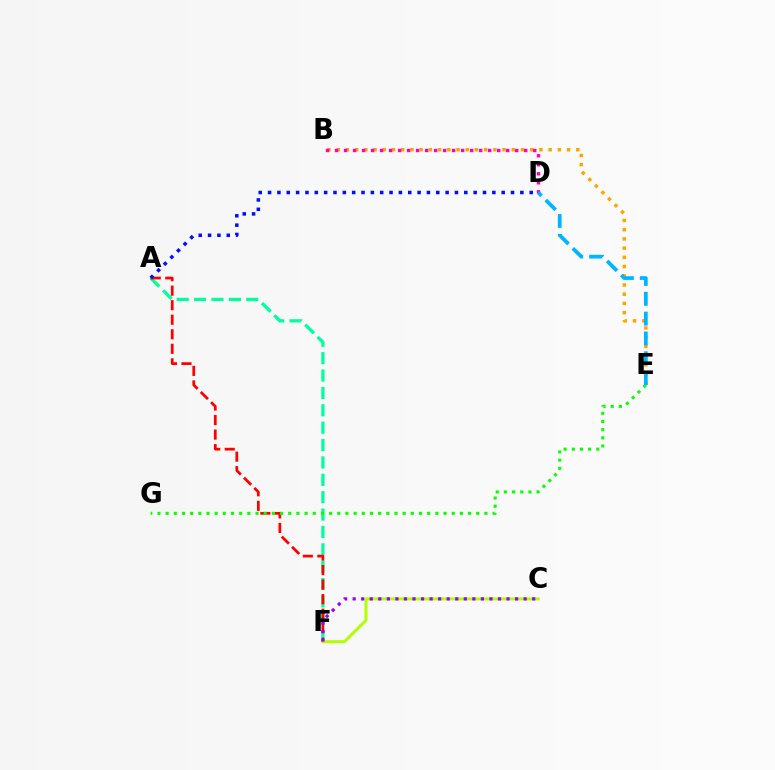{('A', 'F'): [{'color': '#00ff9d', 'line_style': 'dashed', 'thickness': 2.36}, {'color': '#ff0000', 'line_style': 'dashed', 'thickness': 1.97}], ('B', 'E'): [{'color': '#ffa500', 'line_style': 'dotted', 'thickness': 2.5}], ('E', 'G'): [{'color': '#08ff00', 'line_style': 'dotted', 'thickness': 2.22}], ('B', 'D'): [{'color': '#ff00bd', 'line_style': 'dotted', 'thickness': 2.45}], ('A', 'D'): [{'color': '#0010ff', 'line_style': 'dotted', 'thickness': 2.54}], ('C', 'F'): [{'color': '#b3ff00', 'line_style': 'solid', 'thickness': 2.16}, {'color': '#9b00ff', 'line_style': 'dotted', 'thickness': 2.32}], ('D', 'E'): [{'color': '#00b5ff', 'line_style': 'dashed', 'thickness': 2.69}]}